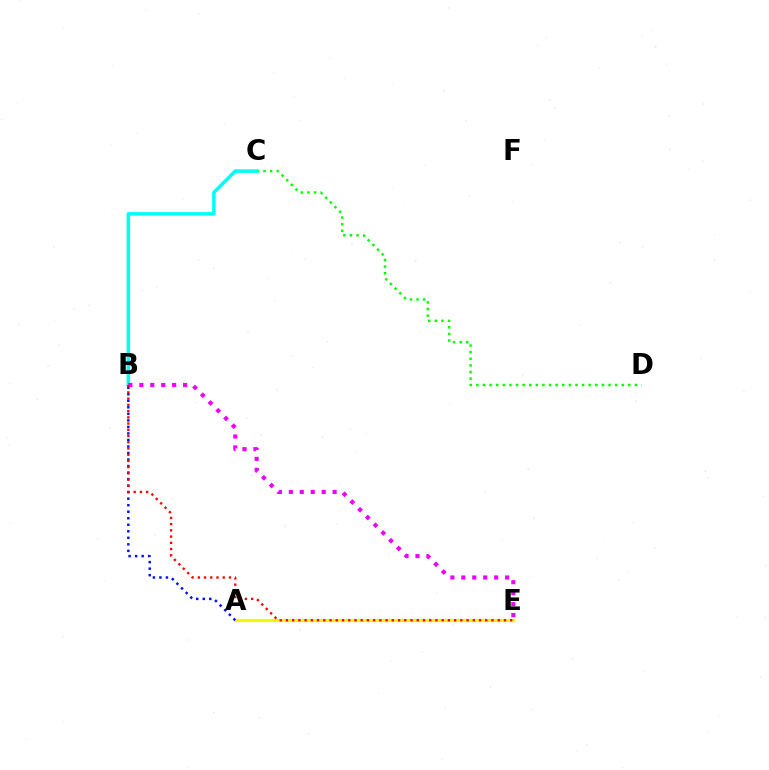{('A', 'E'): [{'color': '#fcf500', 'line_style': 'solid', 'thickness': 2.3}], ('A', 'B'): [{'color': '#0010ff', 'line_style': 'dotted', 'thickness': 1.77}], ('C', 'D'): [{'color': '#08ff00', 'line_style': 'dotted', 'thickness': 1.8}], ('B', 'C'): [{'color': '#00fff6', 'line_style': 'solid', 'thickness': 2.55}], ('B', 'E'): [{'color': '#ee00ff', 'line_style': 'dotted', 'thickness': 2.97}, {'color': '#ff0000', 'line_style': 'dotted', 'thickness': 1.69}]}